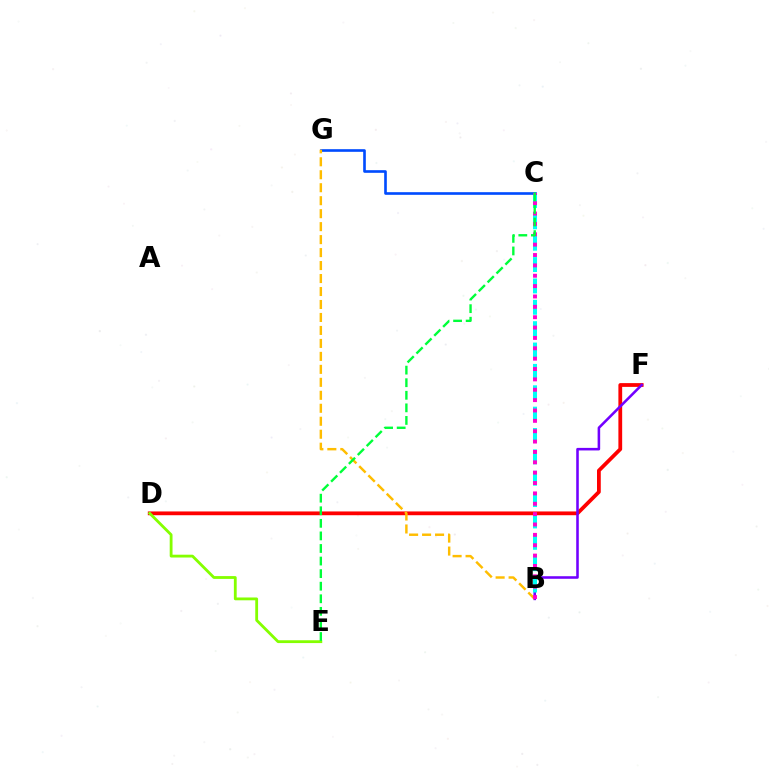{('D', 'F'): [{'color': '#ff0000', 'line_style': 'solid', 'thickness': 2.72}], ('B', 'F'): [{'color': '#7200ff', 'line_style': 'solid', 'thickness': 1.85}], ('D', 'E'): [{'color': '#84ff00', 'line_style': 'solid', 'thickness': 2.03}], ('B', 'C'): [{'color': '#00fff6', 'line_style': 'dashed', 'thickness': 2.9}, {'color': '#ff00cf', 'line_style': 'dotted', 'thickness': 2.82}], ('C', 'G'): [{'color': '#004bff', 'line_style': 'solid', 'thickness': 1.9}], ('B', 'G'): [{'color': '#ffbd00', 'line_style': 'dashed', 'thickness': 1.76}], ('C', 'E'): [{'color': '#00ff39', 'line_style': 'dashed', 'thickness': 1.71}]}